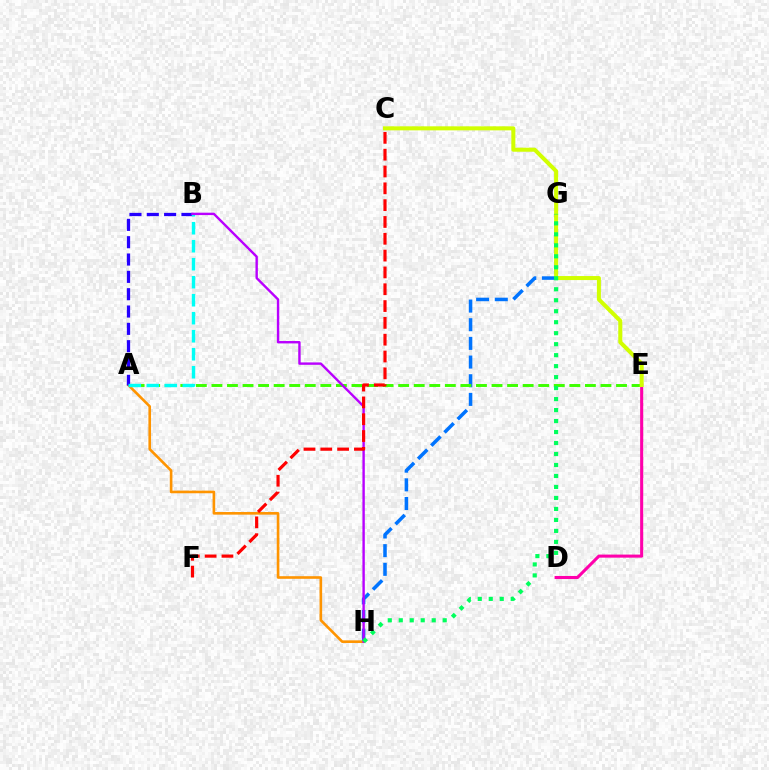{('G', 'H'): [{'color': '#0074ff', 'line_style': 'dashed', 'thickness': 2.54}, {'color': '#00ff5c', 'line_style': 'dotted', 'thickness': 2.98}], ('D', 'E'): [{'color': '#ff00ac', 'line_style': 'solid', 'thickness': 2.21}], ('A', 'E'): [{'color': '#3dff00', 'line_style': 'dashed', 'thickness': 2.11}], ('C', 'E'): [{'color': '#d1ff00', 'line_style': 'solid', 'thickness': 2.89}], ('A', 'H'): [{'color': '#ff9400', 'line_style': 'solid', 'thickness': 1.89}], ('A', 'B'): [{'color': '#2500ff', 'line_style': 'dashed', 'thickness': 2.35}, {'color': '#00fff6', 'line_style': 'dashed', 'thickness': 2.45}], ('B', 'H'): [{'color': '#b900ff', 'line_style': 'solid', 'thickness': 1.72}], ('C', 'F'): [{'color': '#ff0000', 'line_style': 'dashed', 'thickness': 2.28}]}